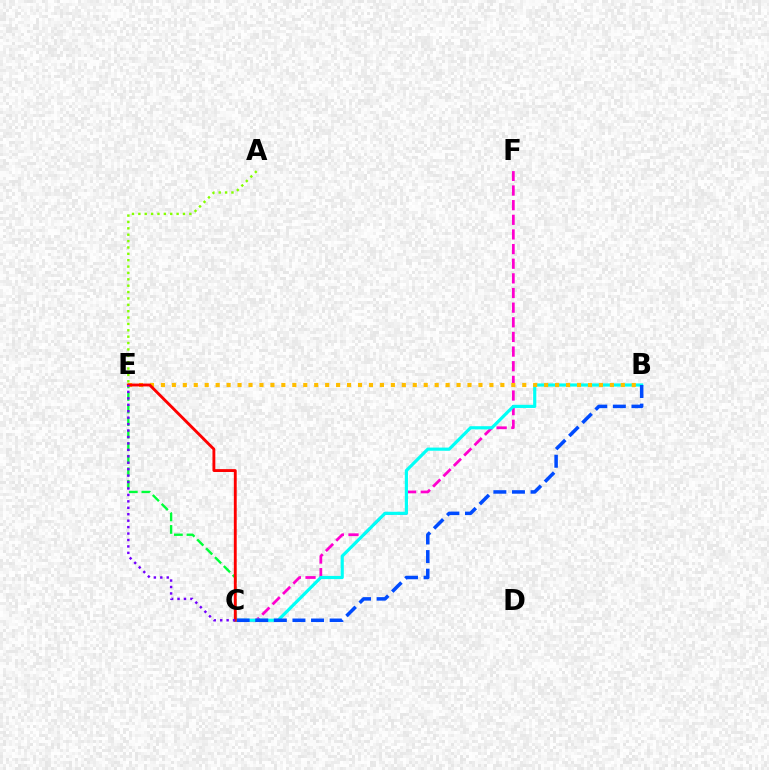{('A', 'E'): [{'color': '#84ff00', 'line_style': 'dotted', 'thickness': 1.73}], ('C', 'E'): [{'color': '#00ff39', 'line_style': 'dashed', 'thickness': 1.71}, {'color': '#ff0000', 'line_style': 'solid', 'thickness': 2.06}, {'color': '#7200ff', 'line_style': 'dotted', 'thickness': 1.75}], ('C', 'F'): [{'color': '#ff00cf', 'line_style': 'dashed', 'thickness': 1.99}], ('B', 'C'): [{'color': '#00fff6', 'line_style': 'solid', 'thickness': 2.28}, {'color': '#004bff', 'line_style': 'dashed', 'thickness': 2.53}], ('B', 'E'): [{'color': '#ffbd00', 'line_style': 'dotted', 'thickness': 2.98}]}